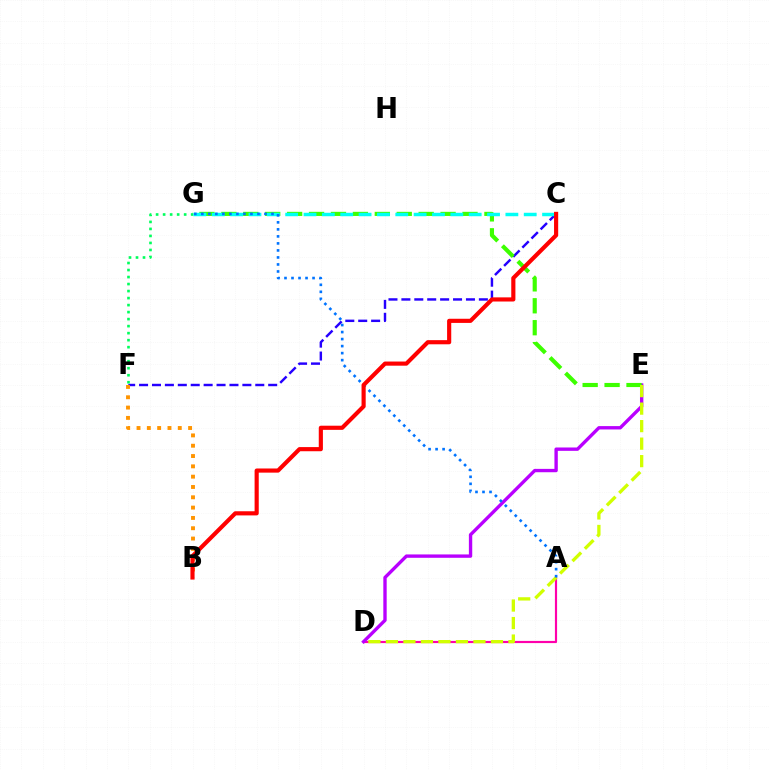{('C', 'F'): [{'color': '#2500ff', 'line_style': 'dashed', 'thickness': 1.75}], ('A', 'D'): [{'color': '#ff00ac', 'line_style': 'solid', 'thickness': 1.56}], ('D', 'E'): [{'color': '#b900ff', 'line_style': 'solid', 'thickness': 2.42}, {'color': '#d1ff00', 'line_style': 'dashed', 'thickness': 2.38}], ('E', 'G'): [{'color': '#3dff00', 'line_style': 'dashed', 'thickness': 2.98}], ('F', 'G'): [{'color': '#00ff5c', 'line_style': 'dotted', 'thickness': 1.91}], ('C', 'G'): [{'color': '#00fff6', 'line_style': 'dashed', 'thickness': 2.49}], ('A', 'G'): [{'color': '#0074ff', 'line_style': 'dotted', 'thickness': 1.91}], ('B', 'F'): [{'color': '#ff9400', 'line_style': 'dotted', 'thickness': 2.8}], ('B', 'C'): [{'color': '#ff0000', 'line_style': 'solid', 'thickness': 2.98}]}